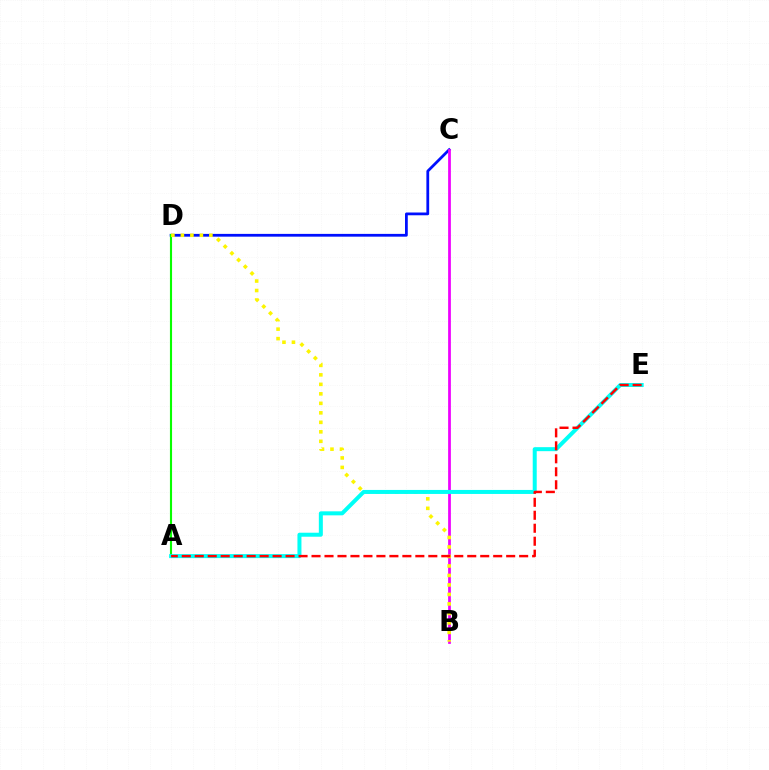{('C', 'D'): [{'color': '#0010ff', 'line_style': 'solid', 'thickness': 2.0}], ('A', 'D'): [{'color': '#08ff00', 'line_style': 'solid', 'thickness': 1.53}], ('B', 'C'): [{'color': '#ee00ff', 'line_style': 'solid', 'thickness': 1.98}], ('B', 'D'): [{'color': '#fcf500', 'line_style': 'dotted', 'thickness': 2.58}], ('A', 'E'): [{'color': '#00fff6', 'line_style': 'solid', 'thickness': 2.88}, {'color': '#ff0000', 'line_style': 'dashed', 'thickness': 1.76}]}